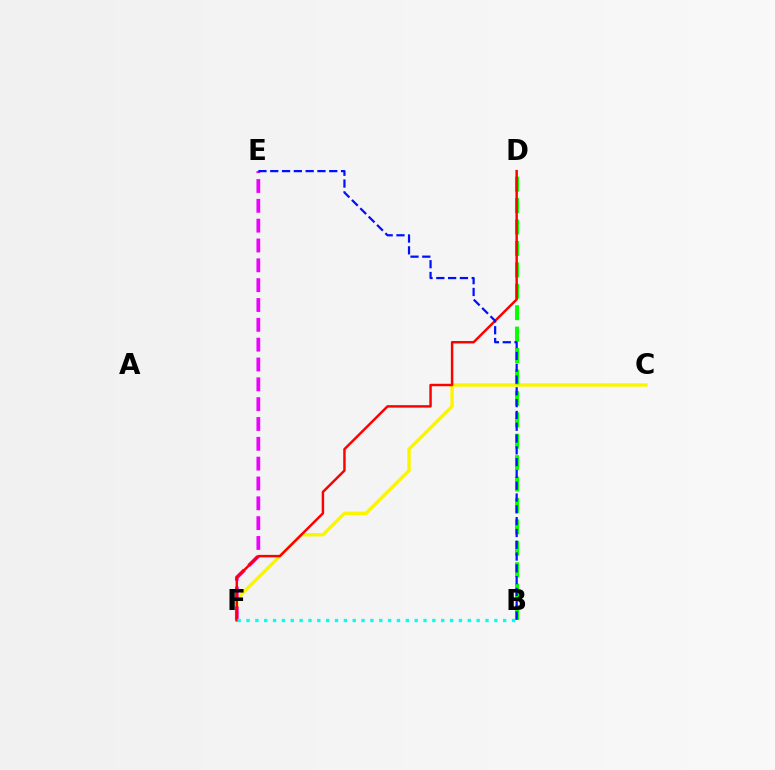{('C', 'F'): [{'color': '#fcf500', 'line_style': 'solid', 'thickness': 2.45}], ('B', 'D'): [{'color': '#08ff00', 'line_style': 'dashed', 'thickness': 2.91}], ('E', 'F'): [{'color': '#ee00ff', 'line_style': 'dashed', 'thickness': 2.69}], ('D', 'F'): [{'color': '#ff0000', 'line_style': 'solid', 'thickness': 1.77}], ('B', 'E'): [{'color': '#0010ff', 'line_style': 'dashed', 'thickness': 1.6}], ('B', 'F'): [{'color': '#00fff6', 'line_style': 'dotted', 'thickness': 2.4}]}